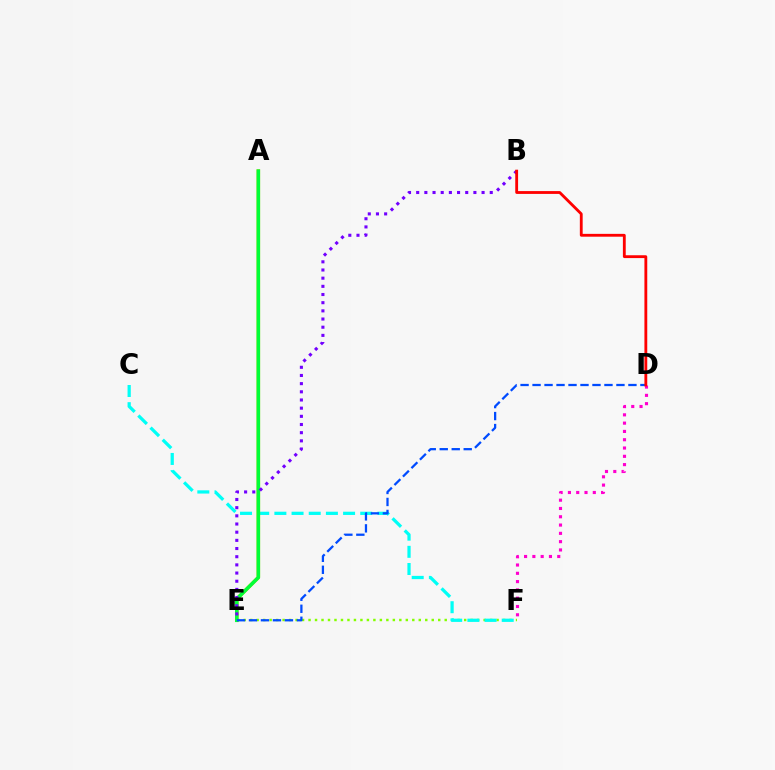{('E', 'F'): [{'color': '#84ff00', 'line_style': 'dotted', 'thickness': 1.76}], ('C', 'F'): [{'color': '#00fff6', 'line_style': 'dashed', 'thickness': 2.33}], ('A', 'E'): [{'color': '#ffbd00', 'line_style': 'solid', 'thickness': 2.52}, {'color': '#00ff39', 'line_style': 'solid', 'thickness': 2.56}], ('D', 'E'): [{'color': '#004bff', 'line_style': 'dashed', 'thickness': 1.63}], ('B', 'E'): [{'color': '#7200ff', 'line_style': 'dotted', 'thickness': 2.22}], ('D', 'F'): [{'color': '#ff00cf', 'line_style': 'dotted', 'thickness': 2.25}], ('B', 'D'): [{'color': '#ff0000', 'line_style': 'solid', 'thickness': 2.04}]}